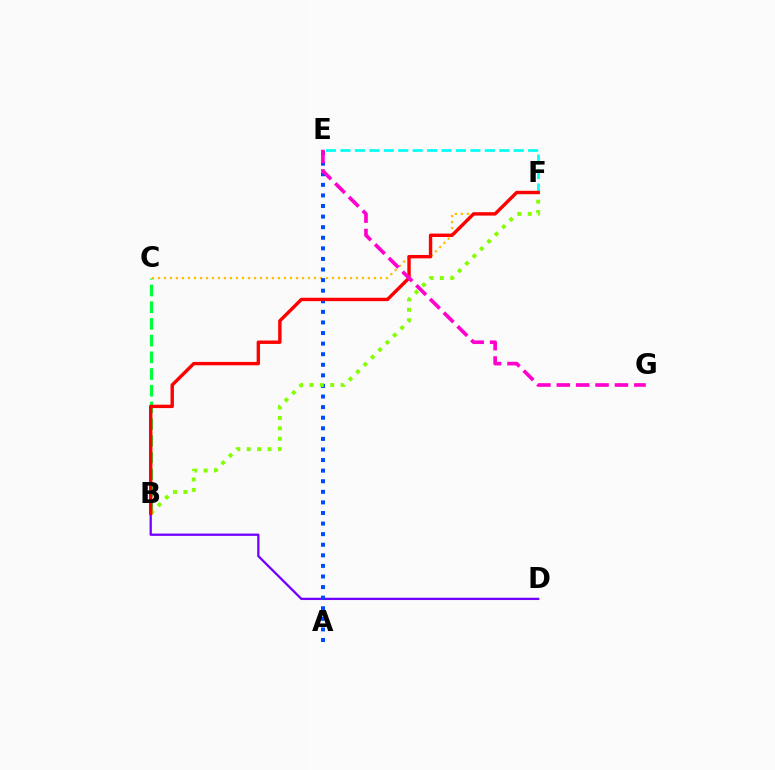{('B', 'D'): [{'color': '#7200ff', 'line_style': 'solid', 'thickness': 1.65}], ('B', 'C'): [{'color': '#00ff39', 'line_style': 'dashed', 'thickness': 2.27}], ('C', 'F'): [{'color': '#ffbd00', 'line_style': 'dotted', 'thickness': 1.63}], ('E', 'F'): [{'color': '#00fff6', 'line_style': 'dashed', 'thickness': 1.96}], ('A', 'E'): [{'color': '#004bff', 'line_style': 'dotted', 'thickness': 2.88}], ('B', 'F'): [{'color': '#84ff00', 'line_style': 'dotted', 'thickness': 2.82}, {'color': '#ff0000', 'line_style': 'solid', 'thickness': 2.45}], ('E', 'G'): [{'color': '#ff00cf', 'line_style': 'dashed', 'thickness': 2.63}]}